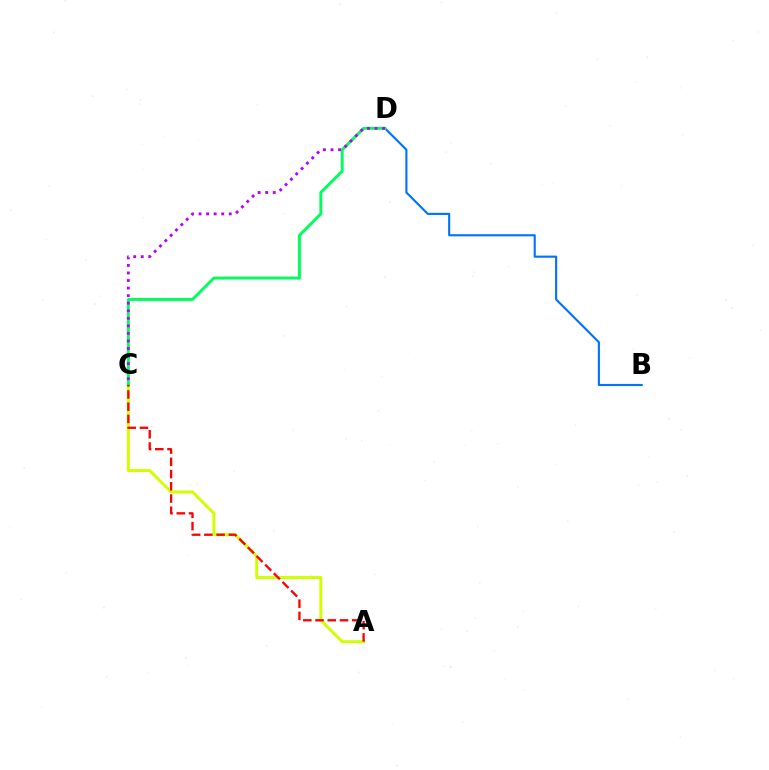{('A', 'C'): [{'color': '#d1ff00', 'line_style': 'solid', 'thickness': 2.14}, {'color': '#ff0000', 'line_style': 'dashed', 'thickness': 1.66}], ('B', 'D'): [{'color': '#0074ff', 'line_style': 'solid', 'thickness': 1.53}], ('C', 'D'): [{'color': '#00ff5c', 'line_style': 'solid', 'thickness': 2.12}, {'color': '#b900ff', 'line_style': 'dotted', 'thickness': 2.05}]}